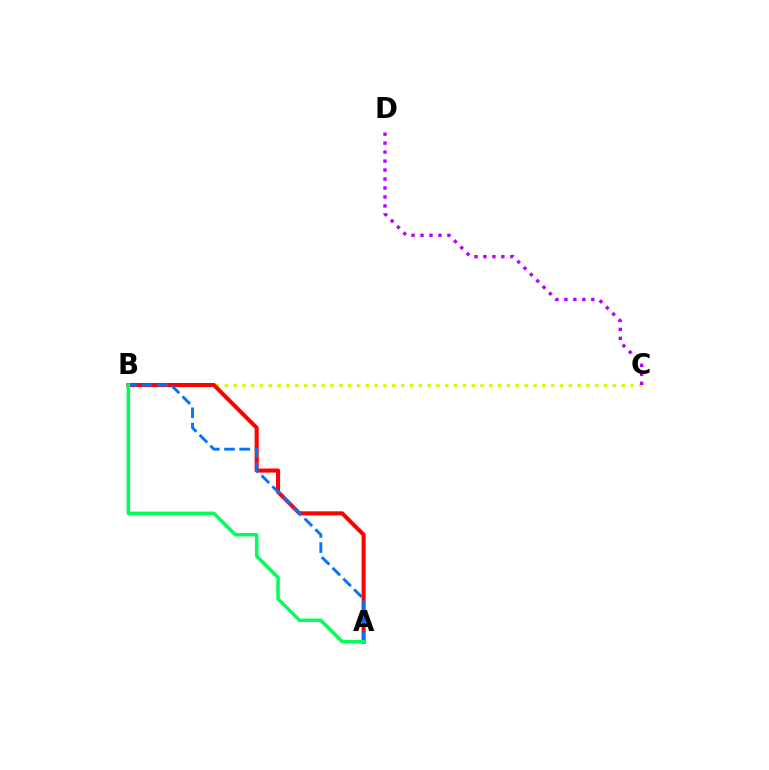{('B', 'C'): [{'color': '#d1ff00', 'line_style': 'dotted', 'thickness': 2.4}], ('C', 'D'): [{'color': '#b900ff', 'line_style': 'dotted', 'thickness': 2.44}], ('A', 'B'): [{'color': '#ff0000', 'line_style': 'solid', 'thickness': 2.92}, {'color': '#0074ff', 'line_style': 'dashed', 'thickness': 2.07}, {'color': '#00ff5c', 'line_style': 'solid', 'thickness': 2.54}]}